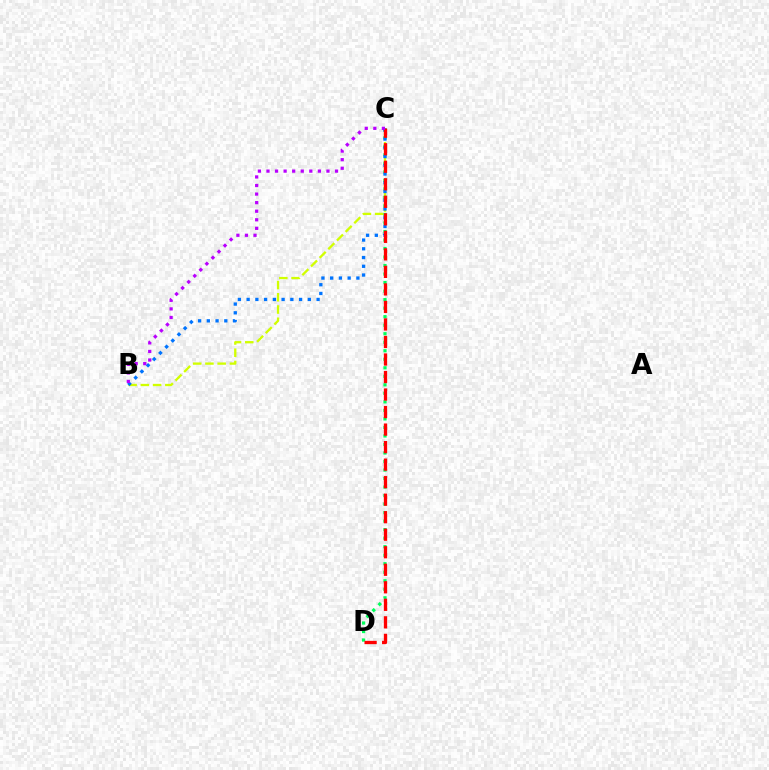{('B', 'C'): [{'color': '#d1ff00', 'line_style': 'dashed', 'thickness': 1.66}, {'color': '#0074ff', 'line_style': 'dotted', 'thickness': 2.38}, {'color': '#b900ff', 'line_style': 'dotted', 'thickness': 2.33}], ('C', 'D'): [{'color': '#00ff5c', 'line_style': 'dotted', 'thickness': 2.31}, {'color': '#ff0000', 'line_style': 'dashed', 'thickness': 2.38}]}